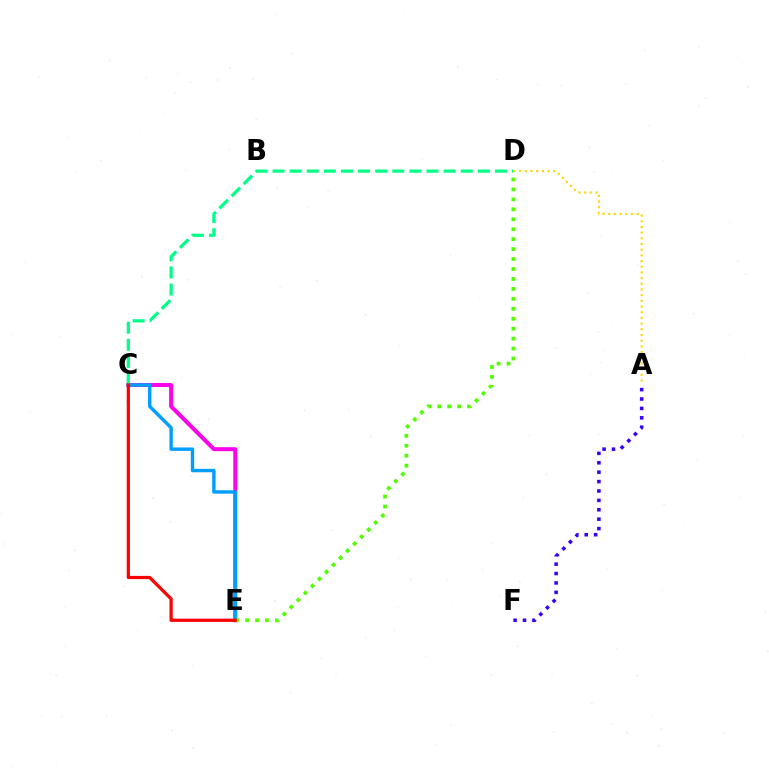{('C', 'E'): [{'color': '#ff00ed', 'line_style': 'solid', 'thickness': 2.85}, {'color': '#009eff', 'line_style': 'solid', 'thickness': 2.45}, {'color': '#ff0000', 'line_style': 'solid', 'thickness': 2.32}], ('A', 'F'): [{'color': '#3700ff', 'line_style': 'dotted', 'thickness': 2.55}], ('C', 'D'): [{'color': '#00ff86', 'line_style': 'dashed', 'thickness': 2.32}], ('A', 'D'): [{'color': '#ffd500', 'line_style': 'dotted', 'thickness': 1.55}], ('D', 'E'): [{'color': '#4fff00', 'line_style': 'dotted', 'thickness': 2.7}]}